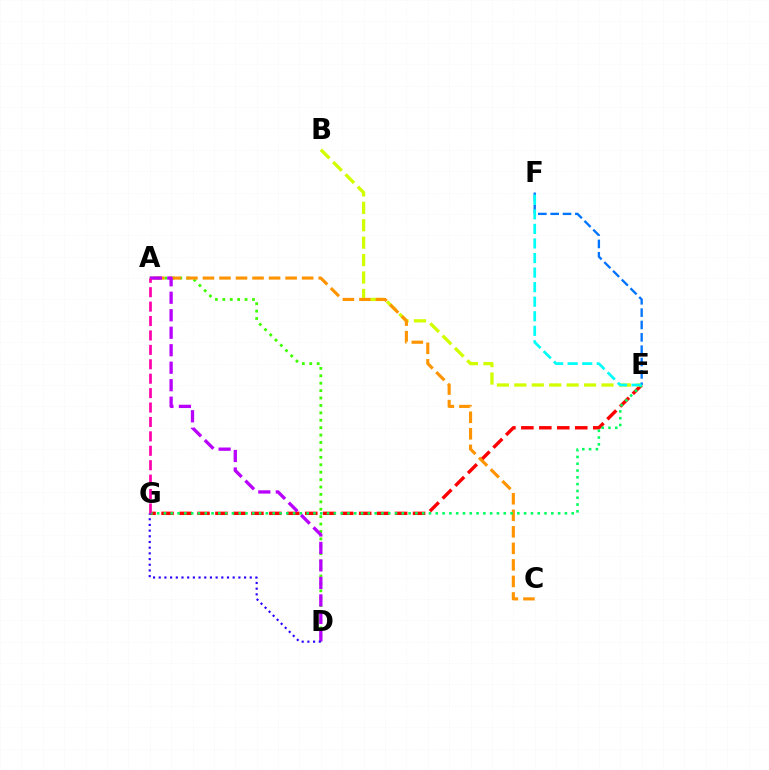{('E', 'G'): [{'color': '#ff0000', 'line_style': 'dashed', 'thickness': 2.44}, {'color': '#00ff5c', 'line_style': 'dotted', 'thickness': 1.85}], ('B', 'E'): [{'color': '#d1ff00', 'line_style': 'dashed', 'thickness': 2.37}], ('A', 'D'): [{'color': '#3dff00', 'line_style': 'dotted', 'thickness': 2.01}, {'color': '#b900ff', 'line_style': 'dashed', 'thickness': 2.38}], ('A', 'C'): [{'color': '#ff9400', 'line_style': 'dashed', 'thickness': 2.25}], ('D', 'G'): [{'color': '#2500ff', 'line_style': 'dotted', 'thickness': 1.55}], ('E', 'F'): [{'color': '#0074ff', 'line_style': 'dashed', 'thickness': 1.68}, {'color': '#00fff6', 'line_style': 'dashed', 'thickness': 1.98}], ('A', 'G'): [{'color': '#ff00ac', 'line_style': 'dashed', 'thickness': 1.96}]}